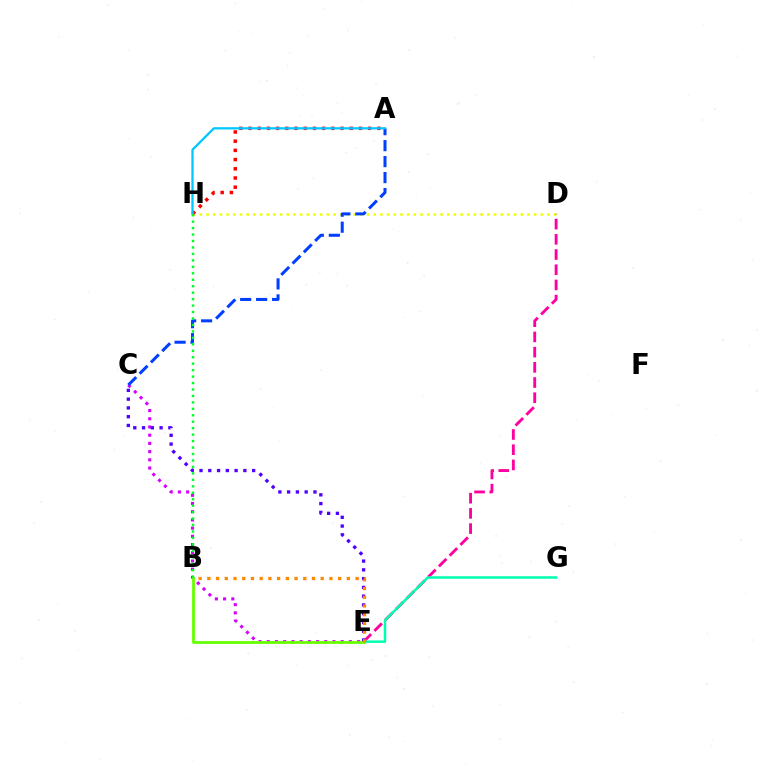{('D', 'H'): [{'color': '#eeff00', 'line_style': 'dotted', 'thickness': 1.82}], ('D', 'E'): [{'color': '#ff00a0', 'line_style': 'dashed', 'thickness': 2.07}], ('C', 'E'): [{'color': '#d600ff', 'line_style': 'dotted', 'thickness': 2.23}, {'color': '#4f00ff', 'line_style': 'dotted', 'thickness': 2.38}], ('A', 'H'): [{'color': '#ff0000', 'line_style': 'dotted', 'thickness': 2.5}, {'color': '#00c7ff', 'line_style': 'solid', 'thickness': 1.63}], ('E', 'G'): [{'color': '#00ffaf', 'line_style': 'solid', 'thickness': 1.79}], ('B', 'E'): [{'color': '#66ff00', 'line_style': 'solid', 'thickness': 2.0}, {'color': '#ff8800', 'line_style': 'dotted', 'thickness': 2.37}], ('A', 'C'): [{'color': '#003fff', 'line_style': 'dashed', 'thickness': 2.17}], ('B', 'H'): [{'color': '#00ff27', 'line_style': 'dotted', 'thickness': 1.75}]}